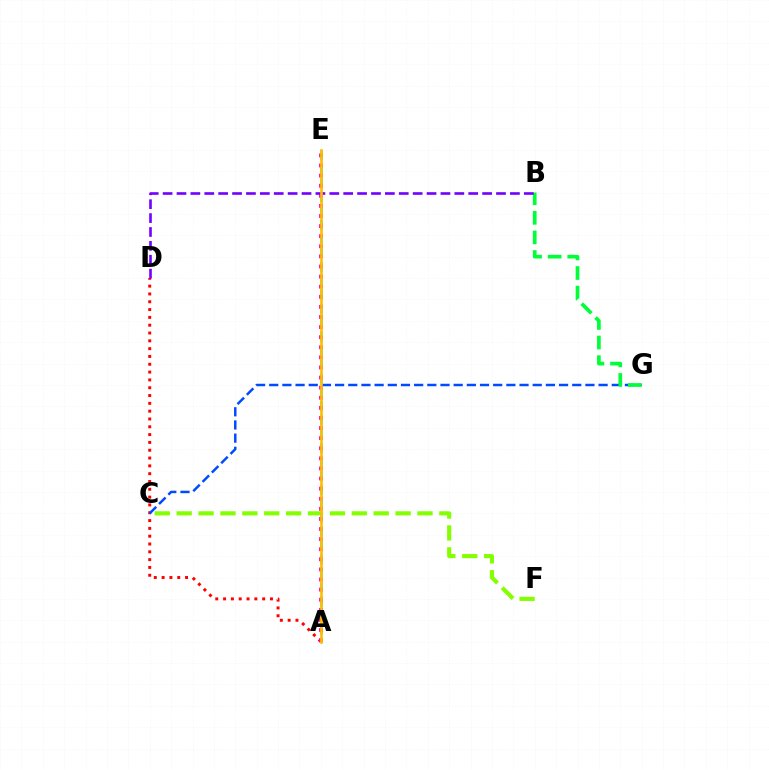{('A', 'D'): [{'color': '#ff0000', 'line_style': 'dotted', 'thickness': 2.12}], ('C', 'G'): [{'color': '#004bff', 'line_style': 'dashed', 'thickness': 1.79}], ('C', 'F'): [{'color': '#84ff00', 'line_style': 'dashed', 'thickness': 2.97}], ('A', 'E'): [{'color': '#00fff6', 'line_style': 'dashed', 'thickness': 1.89}, {'color': '#ff00cf', 'line_style': 'dotted', 'thickness': 2.74}, {'color': '#ffbd00', 'line_style': 'solid', 'thickness': 1.9}], ('B', 'G'): [{'color': '#00ff39', 'line_style': 'dashed', 'thickness': 2.66}], ('B', 'D'): [{'color': '#7200ff', 'line_style': 'dashed', 'thickness': 1.89}]}